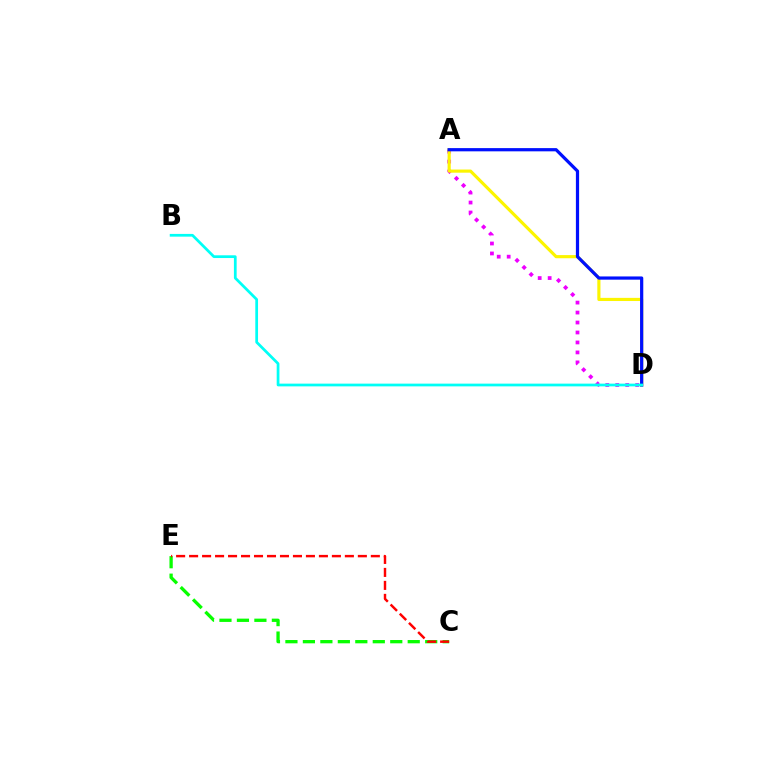{('A', 'D'): [{'color': '#ee00ff', 'line_style': 'dotted', 'thickness': 2.71}, {'color': '#fcf500', 'line_style': 'solid', 'thickness': 2.27}, {'color': '#0010ff', 'line_style': 'solid', 'thickness': 2.32}], ('C', 'E'): [{'color': '#08ff00', 'line_style': 'dashed', 'thickness': 2.37}, {'color': '#ff0000', 'line_style': 'dashed', 'thickness': 1.76}], ('B', 'D'): [{'color': '#00fff6', 'line_style': 'solid', 'thickness': 1.97}]}